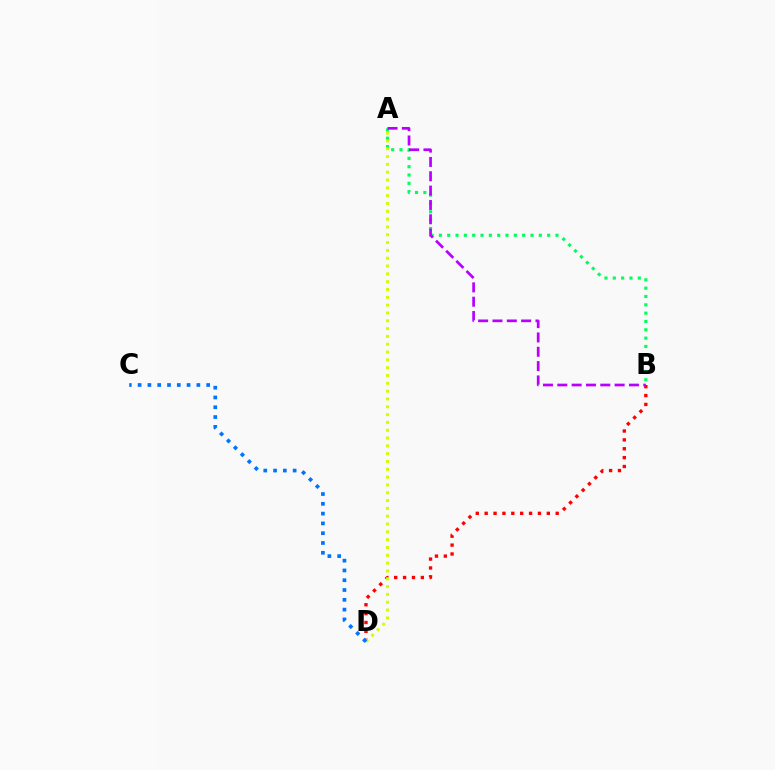{('A', 'B'): [{'color': '#00ff5c', 'line_style': 'dotted', 'thickness': 2.26}, {'color': '#b900ff', 'line_style': 'dashed', 'thickness': 1.95}], ('B', 'D'): [{'color': '#ff0000', 'line_style': 'dotted', 'thickness': 2.41}], ('A', 'D'): [{'color': '#d1ff00', 'line_style': 'dotted', 'thickness': 2.12}], ('C', 'D'): [{'color': '#0074ff', 'line_style': 'dotted', 'thickness': 2.66}]}